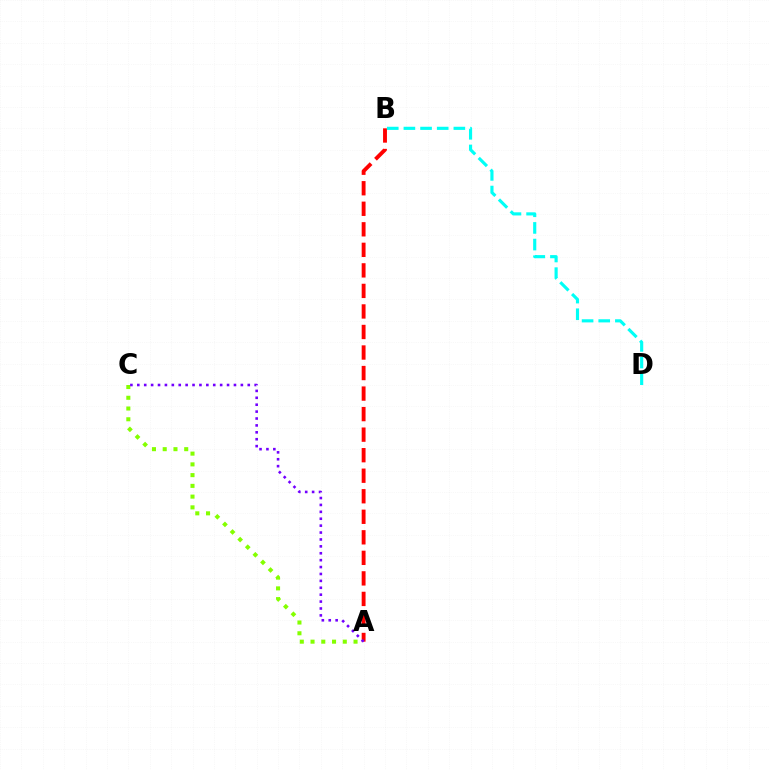{('A', 'C'): [{'color': '#84ff00', 'line_style': 'dotted', 'thickness': 2.92}, {'color': '#7200ff', 'line_style': 'dotted', 'thickness': 1.88}], ('A', 'B'): [{'color': '#ff0000', 'line_style': 'dashed', 'thickness': 2.79}], ('B', 'D'): [{'color': '#00fff6', 'line_style': 'dashed', 'thickness': 2.26}]}